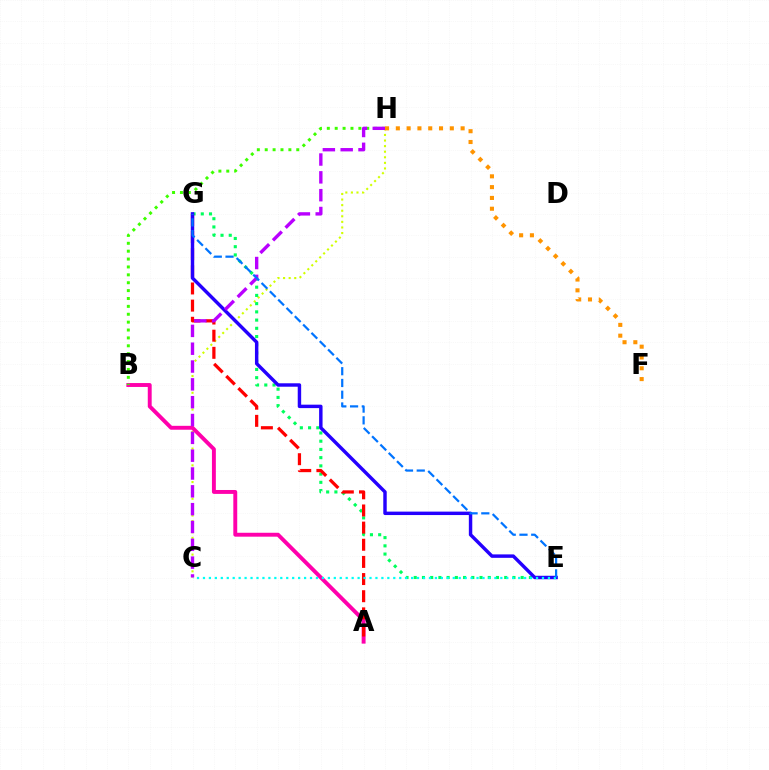{('C', 'H'): [{'color': '#d1ff00', 'line_style': 'dotted', 'thickness': 1.52}, {'color': '#b900ff', 'line_style': 'dashed', 'thickness': 2.42}], ('F', 'H'): [{'color': '#ff9400', 'line_style': 'dotted', 'thickness': 2.93}], ('E', 'G'): [{'color': '#00ff5c', 'line_style': 'dotted', 'thickness': 2.23}, {'color': '#2500ff', 'line_style': 'solid', 'thickness': 2.48}, {'color': '#0074ff', 'line_style': 'dashed', 'thickness': 1.6}], ('A', 'B'): [{'color': '#ff00ac', 'line_style': 'solid', 'thickness': 2.81}], ('A', 'G'): [{'color': '#ff0000', 'line_style': 'dashed', 'thickness': 2.33}], ('B', 'H'): [{'color': '#3dff00', 'line_style': 'dotted', 'thickness': 2.14}], ('C', 'E'): [{'color': '#00fff6', 'line_style': 'dotted', 'thickness': 1.62}]}